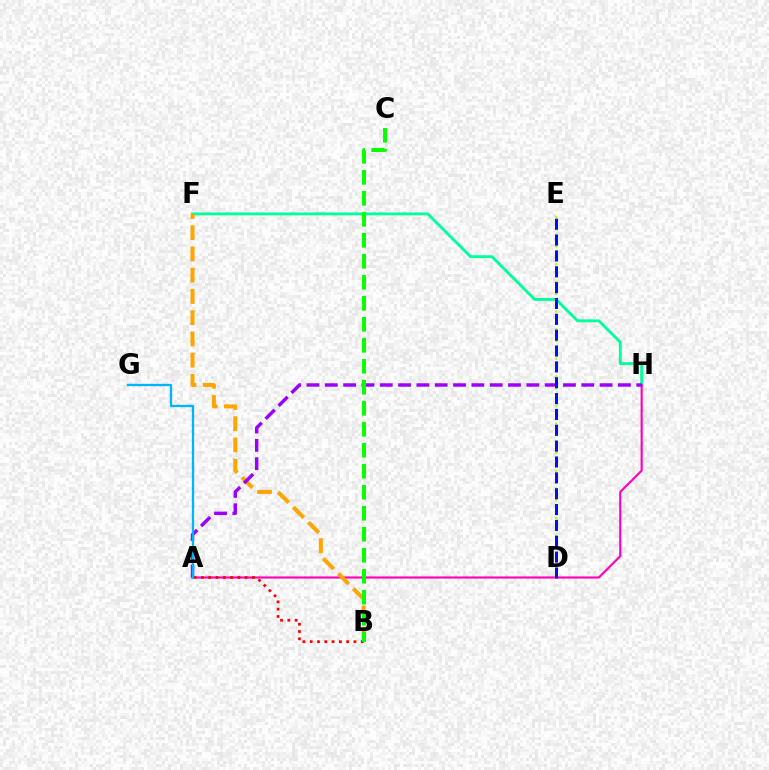{('F', 'H'): [{'color': '#00ff9d', 'line_style': 'solid', 'thickness': 2.06}], ('A', 'H'): [{'color': '#ff00bd', 'line_style': 'solid', 'thickness': 1.55}, {'color': '#9b00ff', 'line_style': 'dashed', 'thickness': 2.49}], ('B', 'F'): [{'color': '#ffa500', 'line_style': 'dashed', 'thickness': 2.89}], ('D', 'E'): [{'color': '#b3ff00', 'line_style': 'dotted', 'thickness': 1.6}, {'color': '#0010ff', 'line_style': 'dashed', 'thickness': 2.15}], ('A', 'B'): [{'color': '#ff0000', 'line_style': 'dotted', 'thickness': 1.98}], ('B', 'C'): [{'color': '#08ff00', 'line_style': 'dashed', 'thickness': 2.85}], ('A', 'G'): [{'color': '#00b5ff', 'line_style': 'solid', 'thickness': 1.66}]}